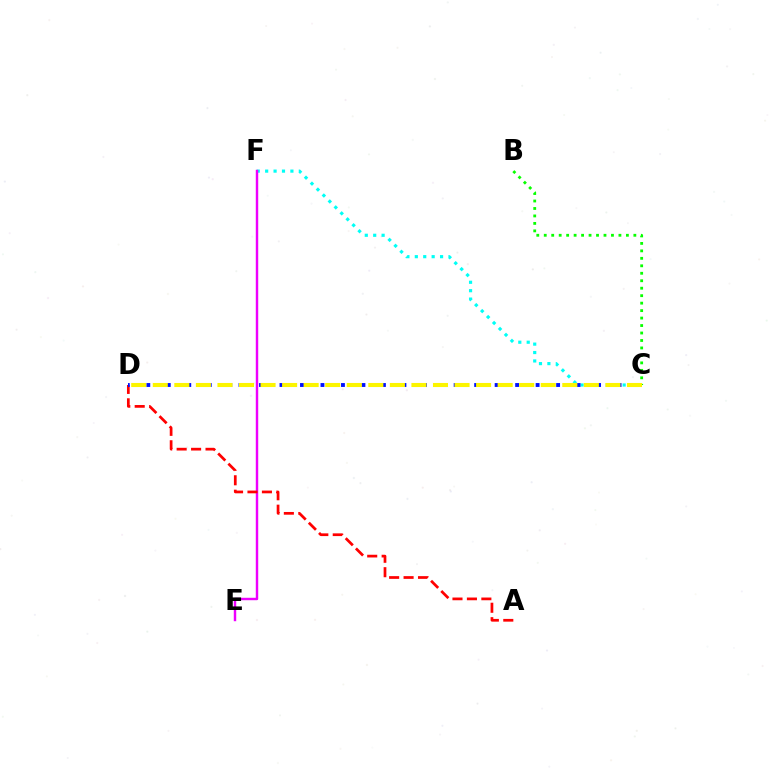{('C', 'F'): [{'color': '#00fff6', 'line_style': 'dotted', 'thickness': 2.29}], ('E', 'F'): [{'color': '#ee00ff', 'line_style': 'solid', 'thickness': 1.75}], ('A', 'D'): [{'color': '#ff0000', 'line_style': 'dashed', 'thickness': 1.96}], ('B', 'C'): [{'color': '#08ff00', 'line_style': 'dotted', 'thickness': 2.03}], ('C', 'D'): [{'color': '#0010ff', 'line_style': 'dotted', 'thickness': 2.78}, {'color': '#fcf500', 'line_style': 'dashed', 'thickness': 2.93}]}